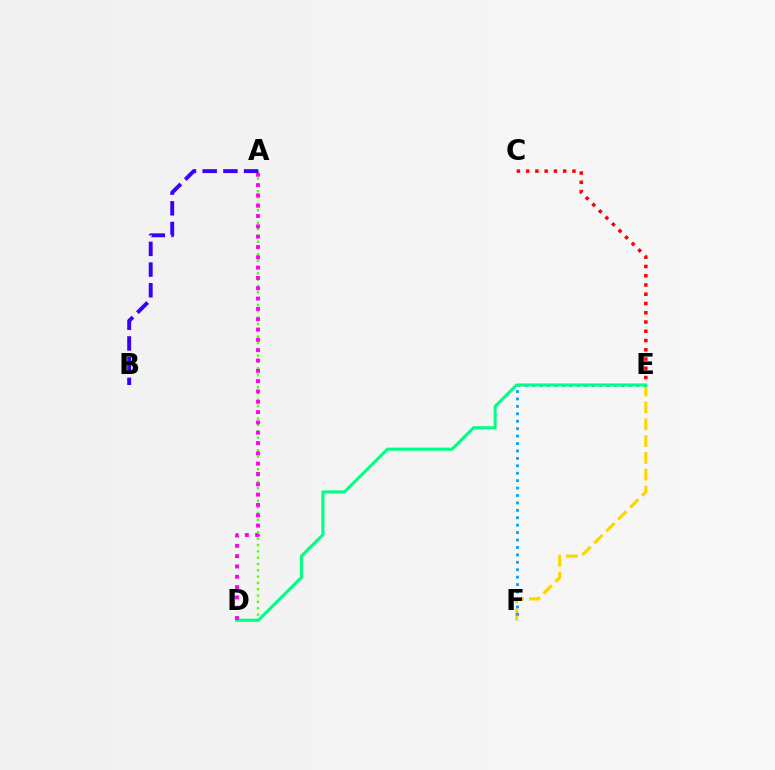{('A', 'D'): [{'color': '#4fff00', 'line_style': 'dotted', 'thickness': 1.72}, {'color': '#ff00ed', 'line_style': 'dotted', 'thickness': 2.8}], ('C', 'E'): [{'color': '#ff0000', 'line_style': 'dotted', 'thickness': 2.51}], ('E', 'F'): [{'color': '#ffd500', 'line_style': 'dashed', 'thickness': 2.28}, {'color': '#009eff', 'line_style': 'dotted', 'thickness': 2.02}], ('A', 'B'): [{'color': '#3700ff', 'line_style': 'dashed', 'thickness': 2.81}], ('D', 'E'): [{'color': '#00ff86', 'line_style': 'solid', 'thickness': 2.23}]}